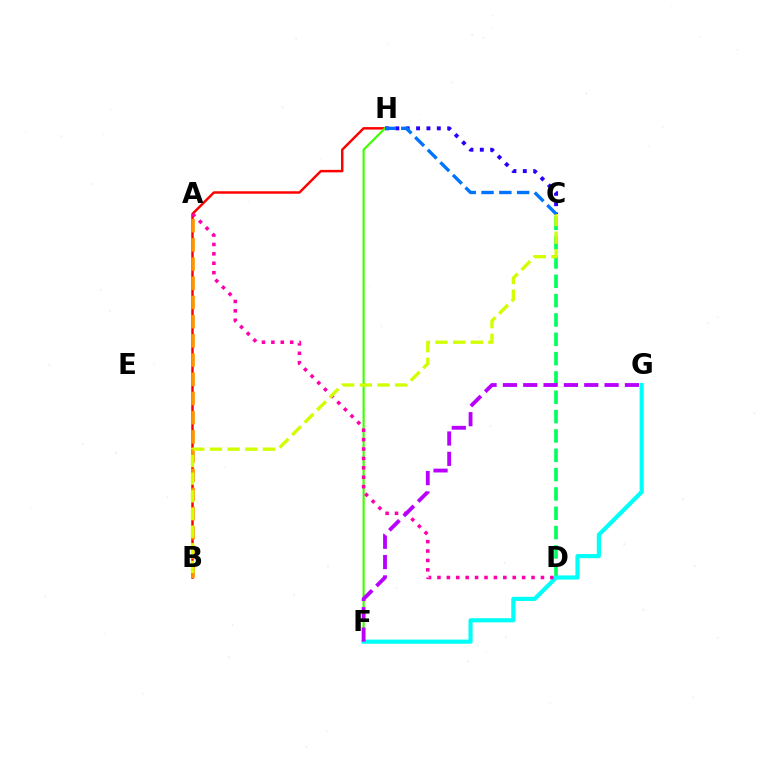{('B', 'H'): [{'color': '#ff0000', 'line_style': 'solid', 'thickness': 1.78}], ('F', 'H'): [{'color': '#3dff00', 'line_style': 'solid', 'thickness': 1.55}], ('C', 'D'): [{'color': '#00ff5c', 'line_style': 'dashed', 'thickness': 2.63}], ('F', 'G'): [{'color': '#00fff6', 'line_style': 'solid', 'thickness': 2.99}, {'color': '#b900ff', 'line_style': 'dashed', 'thickness': 2.76}], ('C', 'H'): [{'color': '#2500ff', 'line_style': 'dotted', 'thickness': 2.82}, {'color': '#0074ff', 'line_style': 'dashed', 'thickness': 2.42}], ('A', 'D'): [{'color': '#ff00ac', 'line_style': 'dotted', 'thickness': 2.56}], ('A', 'B'): [{'color': '#ff9400', 'line_style': 'dashed', 'thickness': 2.61}], ('B', 'C'): [{'color': '#d1ff00', 'line_style': 'dashed', 'thickness': 2.4}]}